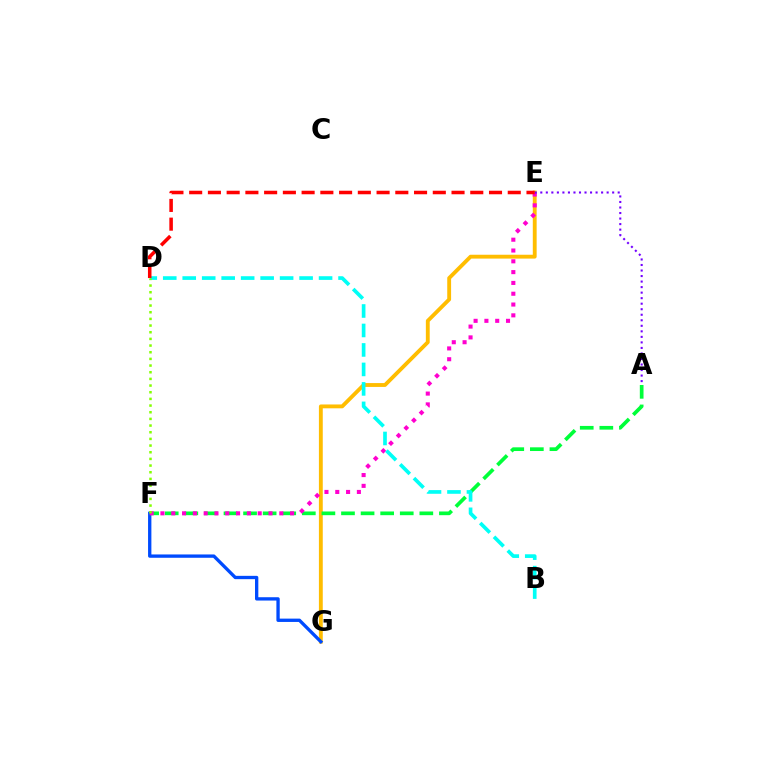{('E', 'G'): [{'color': '#ffbd00', 'line_style': 'solid', 'thickness': 2.77}], ('F', 'G'): [{'color': '#004bff', 'line_style': 'solid', 'thickness': 2.39}], ('A', 'F'): [{'color': '#00ff39', 'line_style': 'dashed', 'thickness': 2.66}], ('E', 'F'): [{'color': '#ff00cf', 'line_style': 'dotted', 'thickness': 2.94}], ('A', 'E'): [{'color': '#7200ff', 'line_style': 'dotted', 'thickness': 1.5}], ('B', 'D'): [{'color': '#00fff6', 'line_style': 'dashed', 'thickness': 2.65}], ('D', 'E'): [{'color': '#ff0000', 'line_style': 'dashed', 'thickness': 2.55}], ('D', 'F'): [{'color': '#84ff00', 'line_style': 'dotted', 'thickness': 1.81}]}